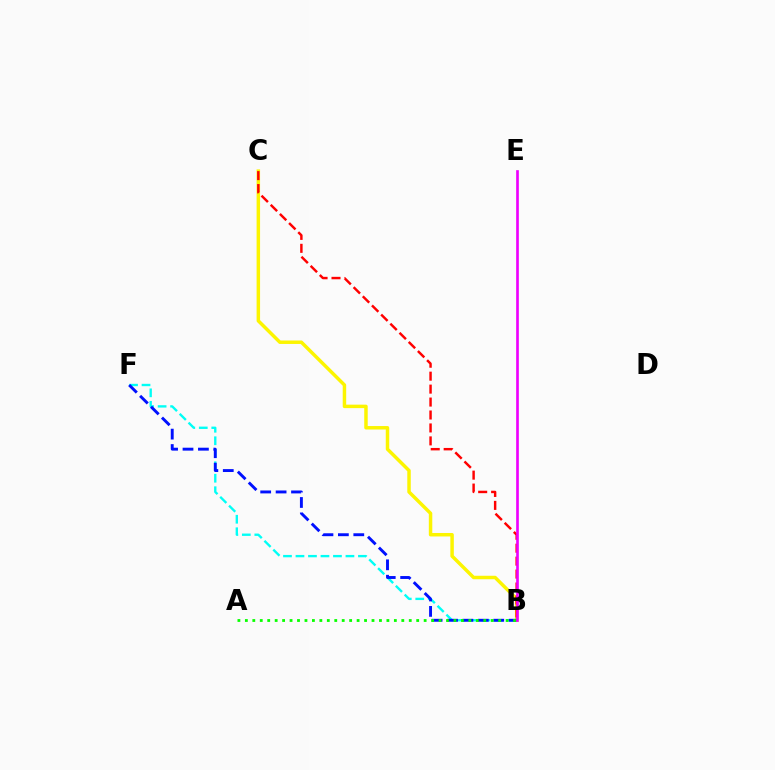{('B', 'F'): [{'color': '#00fff6', 'line_style': 'dashed', 'thickness': 1.7}, {'color': '#0010ff', 'line_style': 'dashed', 'thickness': 2.09}], ('B', 'C'): [{'color': '#fcf500', 'line_style': 'solid', 'thickness': 2.5}, {'color': '#ff0000', 'line_style': 'dashed', 'thickness': 1.76}], ('A', 'B'): [{'color': '#08ff00', 'line_style': 'dotted', 'thickness': 2.02}], ('B', 'E'): [{'color': '#ee00ff', 'line_style': 'solid', 'thickness': 1.92}]}